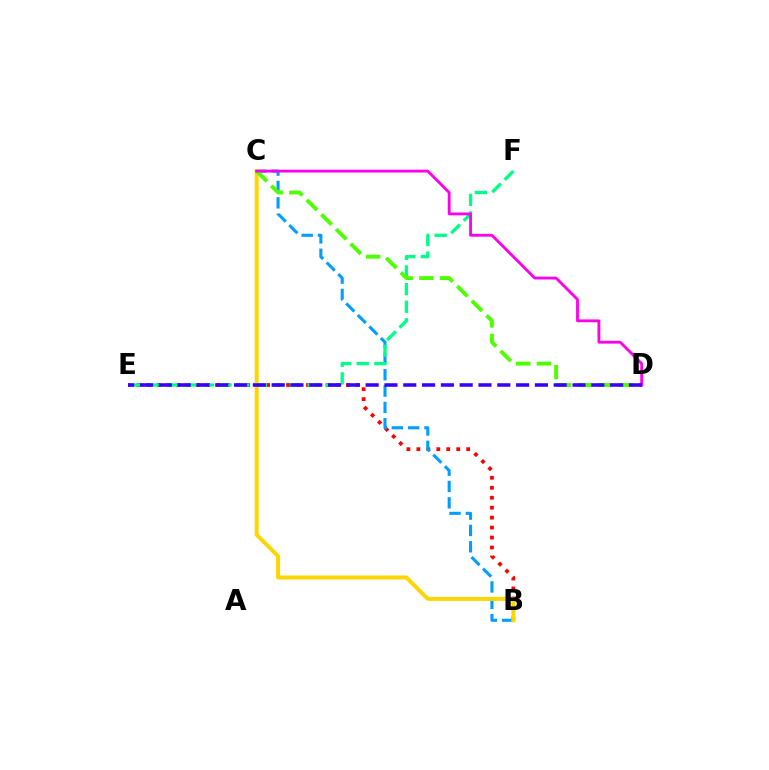{('B', 'E'): [{'color': '#ff0000', 'line_style': 'dotted', 'thickness': 2.71}], ('B', 'C'): [{'color': '#009eff', 'line_style': 'dashed', 'thickness': 2.22}, {'color': '#ffd500', 'line_style': 'solid', 'thickness': 2.87}], ('E', 'F'): [{'color': '#00ff86', 'line_style': 'dashed', 'thickness': 2.39}], ('C', 'D'): [{'color': '#4fff00', 'line_style': 'dashed', 'thickness': 2.81}, {'color': '#ff00ed', 'line_style': 'solid', 'thickness': 2.04}], ('D', 'E'): [{'color': '#3700ff', 'line_style': 'dashed', 'thickness': 2.55}]}